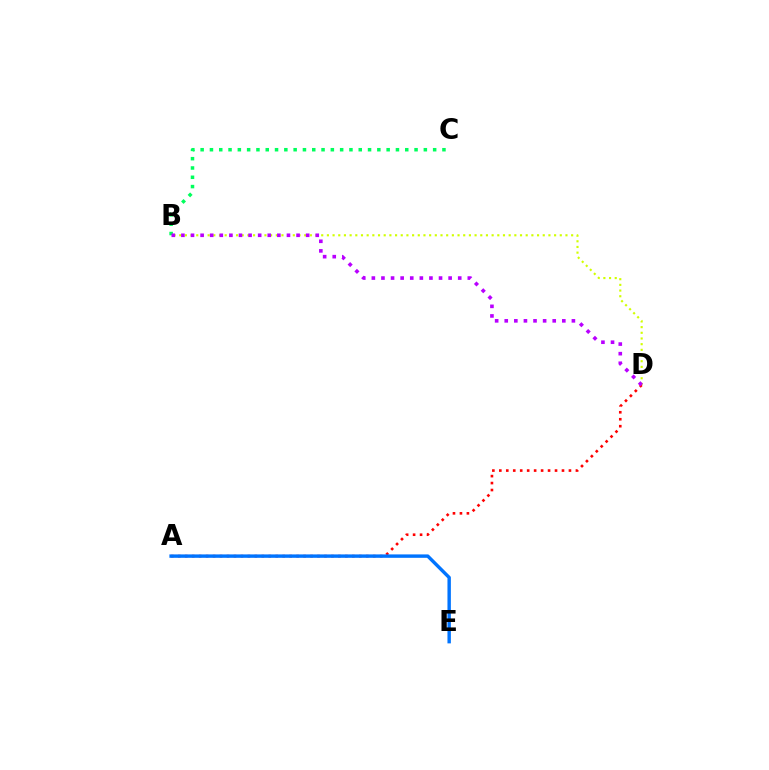{('A', 'D'): [{'color': '#ff0000', 'line_style': 'dotted', 'thickness': 1.89}], ('B', 'D'): [{'color': '#d1ff00', 'line_style': 'dotted', 'thickness': 1.54}, {'color': '#b900ff', 'line_style': 'dotted', 'thickness': 2.61}], ('A', 'E'): [{'color': '#0074ff', 'line_style': 'solid', 'thickness': 2.46}], ('B', 'C'): [{'color': '#00ff5c', 'line_style': 'dotted', 'thickness': 2.53}]}